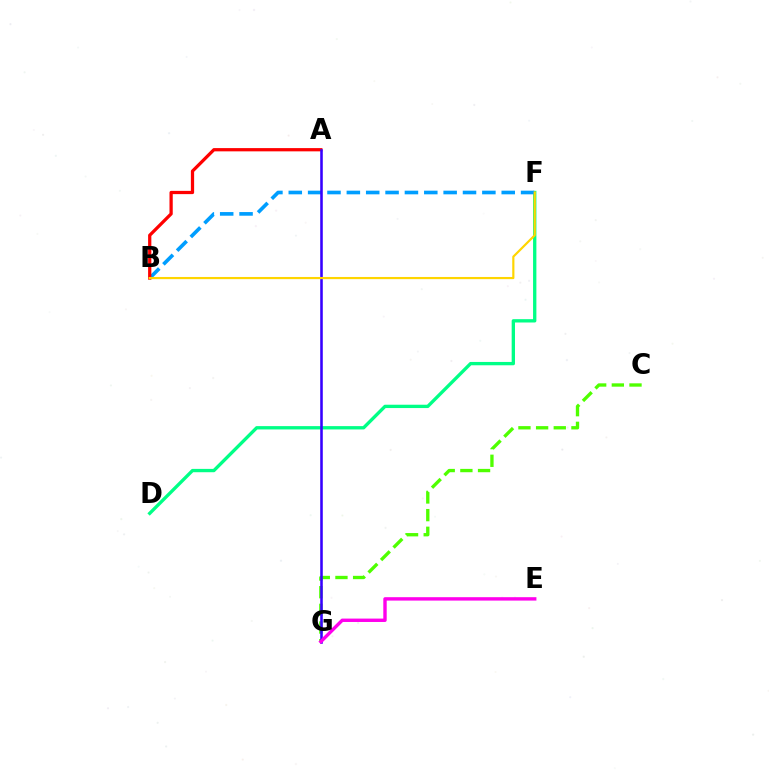{('C', 'G'): [{'color': '#4fff00', 'line_style': 'dashed', 'thickness': 2.4}], ('D', 'F'): [{'color': '#00ff86', 'line_style': 'solid', 'thickness': 2.4}], ('B', 'F'): [{'color': '#009eff', 'line_style': 'dashed', 'thickness': 2.63}, {'color': '#ffd500', 'line_style': 'solid', 'thickness': 1.57}], ('A', 'B'): [{'color': '#ff0000', 'line_style': 'solid', 'thickness': 2.34}], ('A', 'G'): [{'color': '#3700ff', 'line_style': 'solid', 'thickness': 1.85}], ('E', 'G'): [{'color': '#ff00ed', 'line_style': 'solid', 'thickness': 2.44}]}